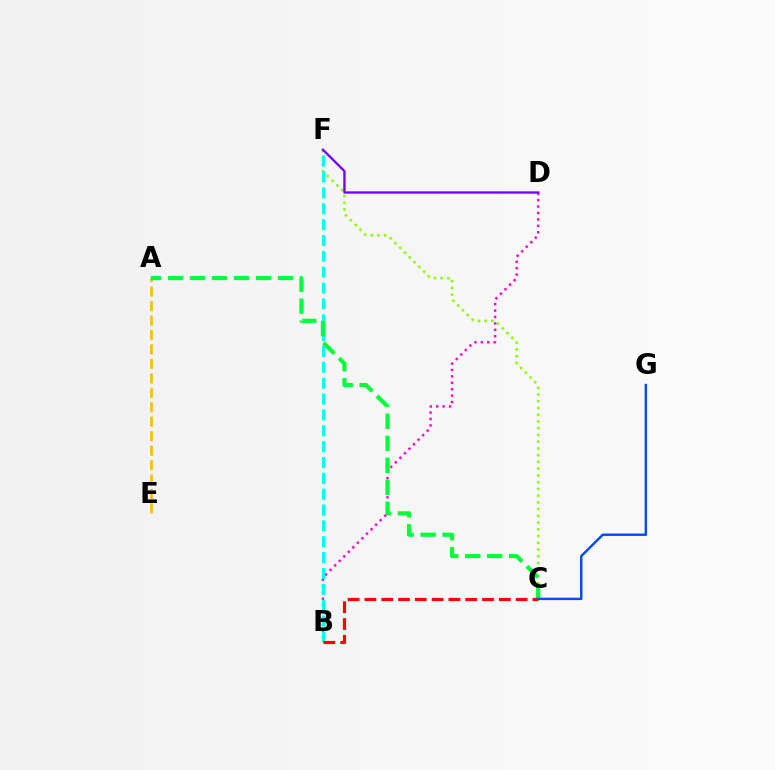{('C', 'F'): [{'color': '#84ff00', 'line_style': 'dotted', 'thickness': 1.83}], ('A', 'E'): [{'color': '#ffbd00', 'line_style': 'dashed', 'thickness': 1.96}], ('B', 'D'): [{'color': '#ff00cf', 'line_style': 'dotted', 'thickness': 1.74}], ('B', 'F'): [{'color': '#00fff6', 'line_style': 'dashed', 'thickness': 2.15}], ('A', 'C'): [{'color': '#00ff39', 'line_style': 'dashed', 'thickness': 2.99}], ('B', 'C'): [{'color': '#ff0000', 'line_style': 'dashed', 'thickness': 2.28}], ('C', 'G'): [{'color': '#004bff', 'line_style': 'solid', 'thickness': 1.74}], ('D', 'F'): [{'color': '#7200ff', 'line_style': 'solid', 'thickness': 1.67}]}